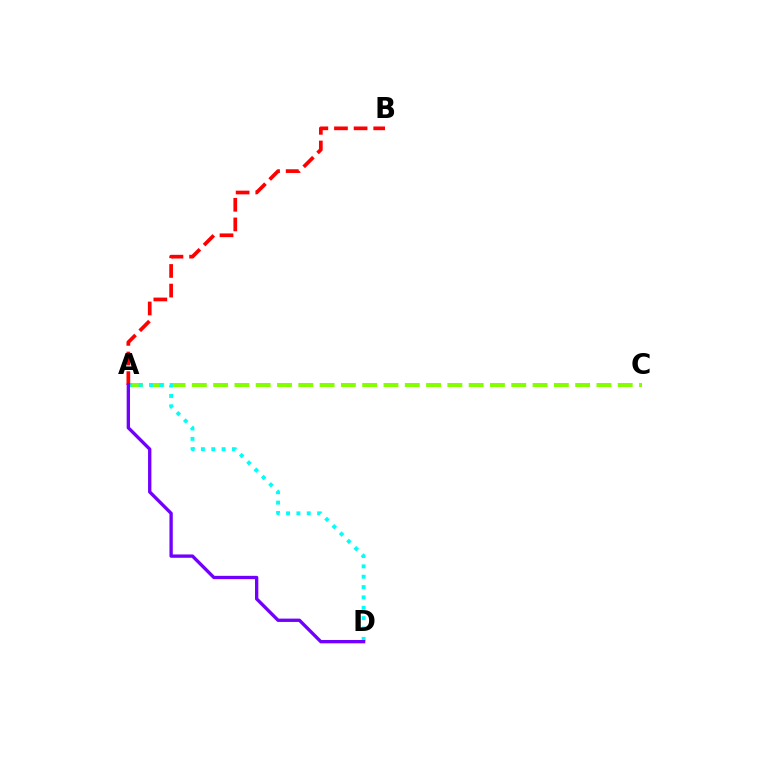{('A', 'C'): [{'color': '#84ff00', 'line_style': 'dashed', 'thickness': 2.89}], ('A', 'D'): [{'color': '#00fff6', 'line_style': 'dotted', 'thickness': 2.81}, {'color': '#7200ff', 'line_style': 'solid', 'thickness': 2.4}], ('A', 'B'): [{'color': '#ff0000', 'line_style': 'dashed', 'thickness': 2.67}]}